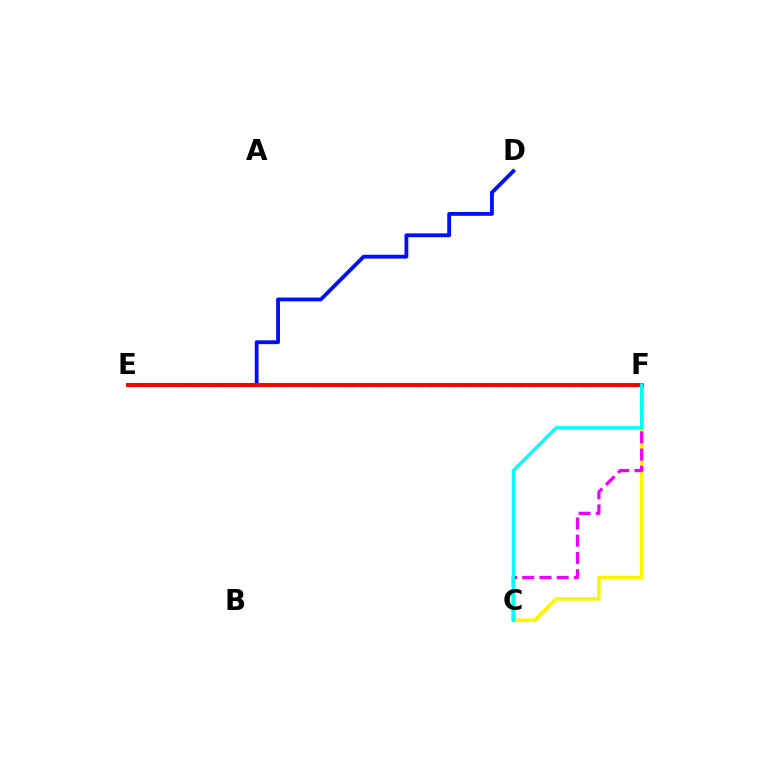{('E', 'F'): [{'color': '#08ff00', 'line_style': 'dashed', 'thickness': 2.29}, {'color': '#ff0000', 'line_style': 'solid', 'thickness': 2.79}], ('D', 'E'): [{'color': '#0010ff', 'line_style': 'solid', 'thickness': 2.76}], ('C', 'F'): [{'color': '#fcf500', 'line_style': 'solid', 'thickness': 2.56}, {'color': '#ee00ff', 'line_style': 'dashed', 'thickness': 2.34}, {'color': '#00fff6', 'line_style': 'solid', 'thickness': 2.36}]}